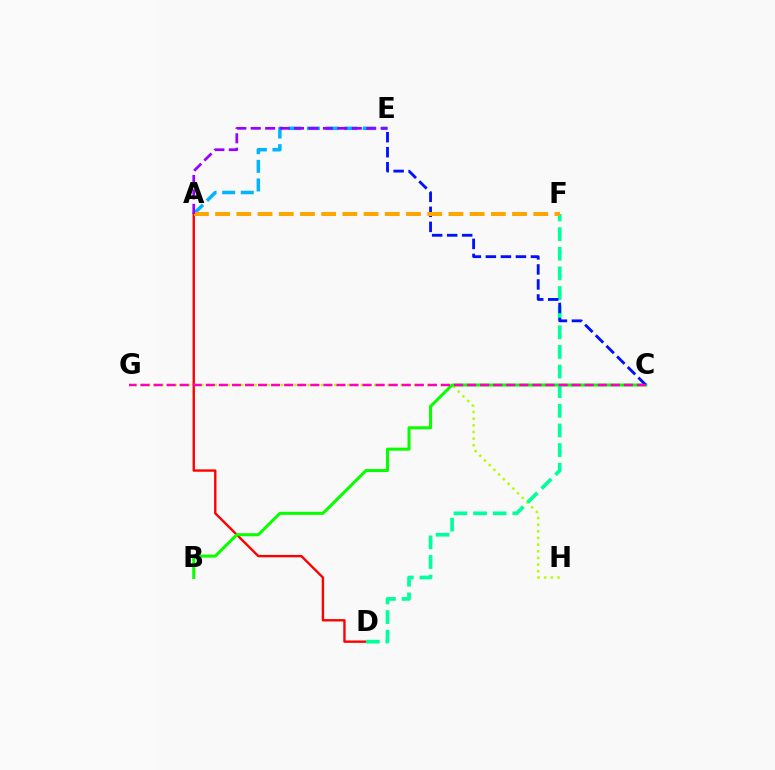{('A', 'D'): [{'color': '#ff0000', 'line_style': 'solid', 'thickness': 1.71}], ('G', 'H'): [{'color': '#b3ff00', 'line_style': 'dotted', 'thickness': 1.81}], ('B', 'C'): [{'color': '#08ff00', 'line_style': 'solid', 'thickness': 2.18}], ('D', 'F'): [{'color': '#00ff9d', 'line_style': 'dashed', 'thickness': 2.67}], ('A', 'E'): [{'color': '#00b5ff', 'line_style': 'dashed', 'thickness': 2.53}, {'color': '#9b00ff', 'line_style': 'dashed', 'thickness': 1.96}], ('C', 'E'): [{'color': '#0010ff', 'line_style': 'dashed', 'thickness': 2.04}], ('C', 'G'): [{'color': '#ff00bd', 'line_style': 'dashed', 'thickness': 1.77}], ('A', 'F'): [{'color': '#ffa500', 'line_style': 'dashed', 'thickness': 2.88}]}